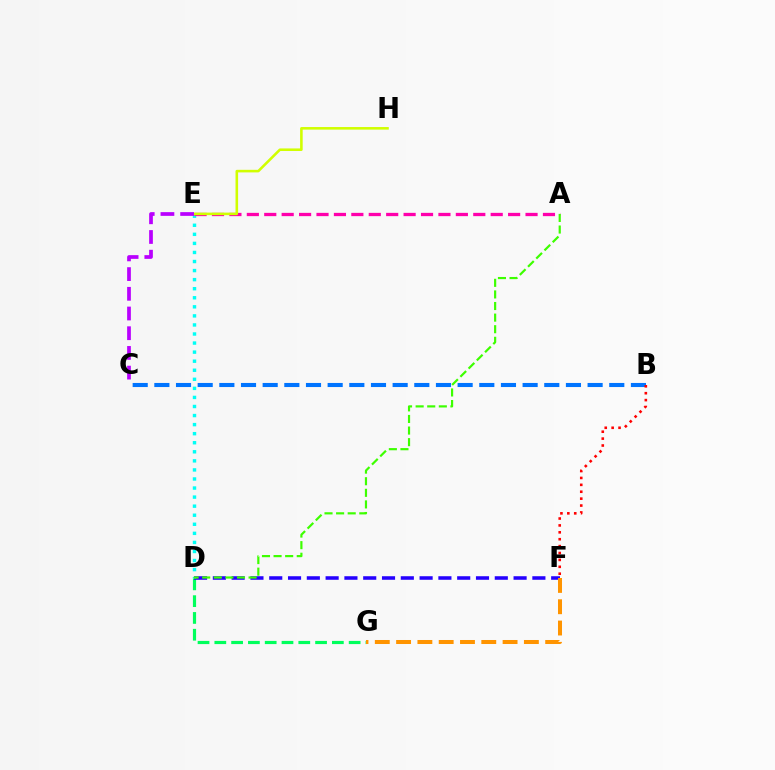{('D', 'G'): [{'color': '#00ff5c', 'line_style': 'dashed', 'thickness': 2.28}], ('D', 'F'): [{'color': '#2500ff', 'line_style': 'dashed', 'thickness': 2.55}], ('D', 'E'): [{'color': '#00fff6', 'line_style': 'dotted', 'thickness': 2.46}], ('F', 'G'): [{'color': '#ff9400', 'line_style': 'dashed', 'thickness': 2.89}], ('A', 'E'): [{'color': '#ff00ac', 'line_style': 'dashed', 'thickness': 2.37}], ('A', 'D'): [{'color': '#3dff00', 'line_style': 'dashed', 'thickness': 1.58}], ('E', 'H'): [{'color': '#d1ff00', 'line_style': 'solid', 'thickness': 1.86}], ('C', 'E'): [{'color': '#b900ff', 'line_style': 'dashed', 'thickness': 2.68}], ('B', 'C'): [{'color': '#0074ff', 'line_style': 'dashed', 'thickness': 2.94}], ('B', 'F'): [{'color': '#ff0000', 'line_style': 'dotted', 'thickness': 1.87}]}